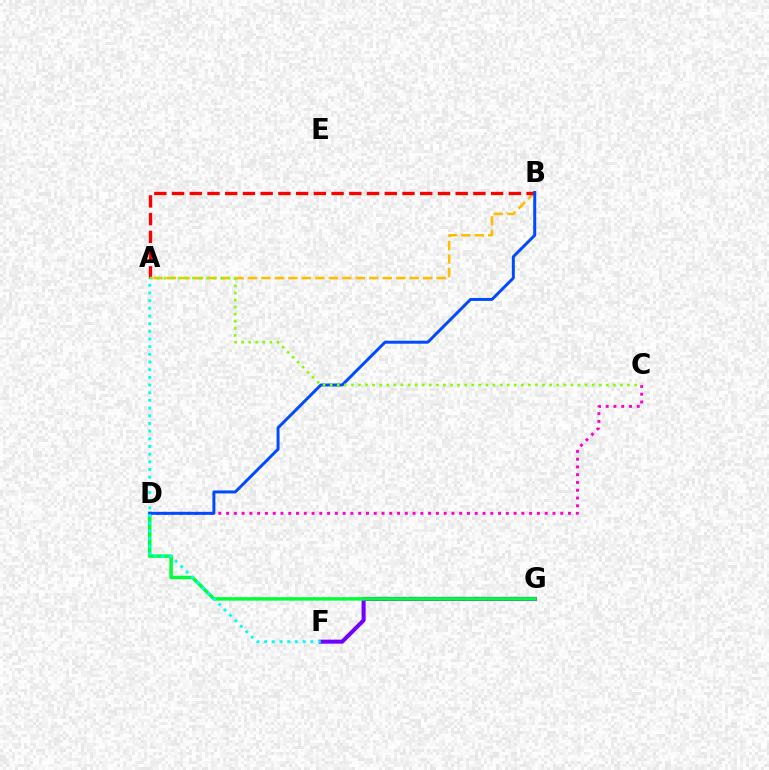{('F', 'G'): [{'color': '#7200ff', 'line_style': 'solid', 'thickness': 2.9}], ('A', 'B'): [{'color': '#ffbd00', 'line_style': 'dashed', 'thickness': 1.83}, {'color': '#ff0000', 'line_style': 'dashed', 'thickness': 2.41}], ('D', 'G'): [{'color': '#00ff39', 'line_style': 'solid', 'thickness': 2.51}], ('C', 'D'): [{'color': '#ff00cf', 'line_style': 'dotted', 'thickness': 2.11}], ('B', 'D'): [{'color': '#004bff', 'line_style': 'solid', 'thickness': 2.14}], ('A', 'C'): [{'color': '#84ff00', 'line_style': 'dotted', 'thickness': 1.92}], ('A', 'F'): [{'color': '#00fff6', 'line_style': 'dotted', 'thickness': 2.09}]}